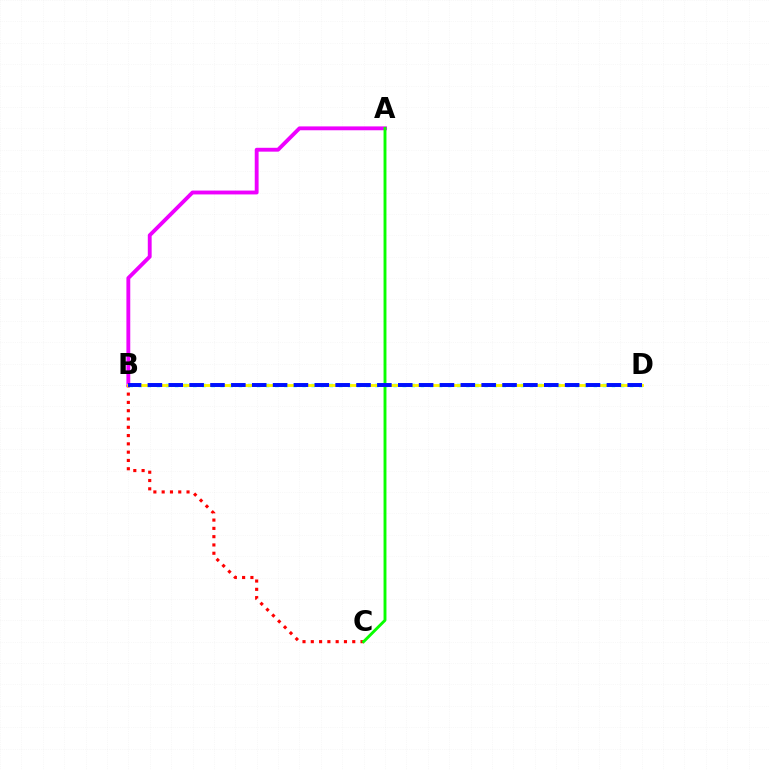{('B', 'D'): [{'color': '#00fff6', 'line_style': 'dotted', 'thickness': 2.47}, {'color': '#fcf500', 'line_style': 'solid', 'thickness': 2.05}, {'color': '#0010ff', 'line_style': 'dashed', 'thickness': 2.83}], ('A', 'B'): [{'color': '#ee00ff', 'line_style': 'solid', 'thickness': 2.78}], ('B', 'C'): [{'color': '#ff0000', 'line_style': 'dotted', 'thickness': 2.25}], ('A', 'C'): [{'color': '#08ff00', 'line_style': 'solid', 'thickness': 2.08}]}